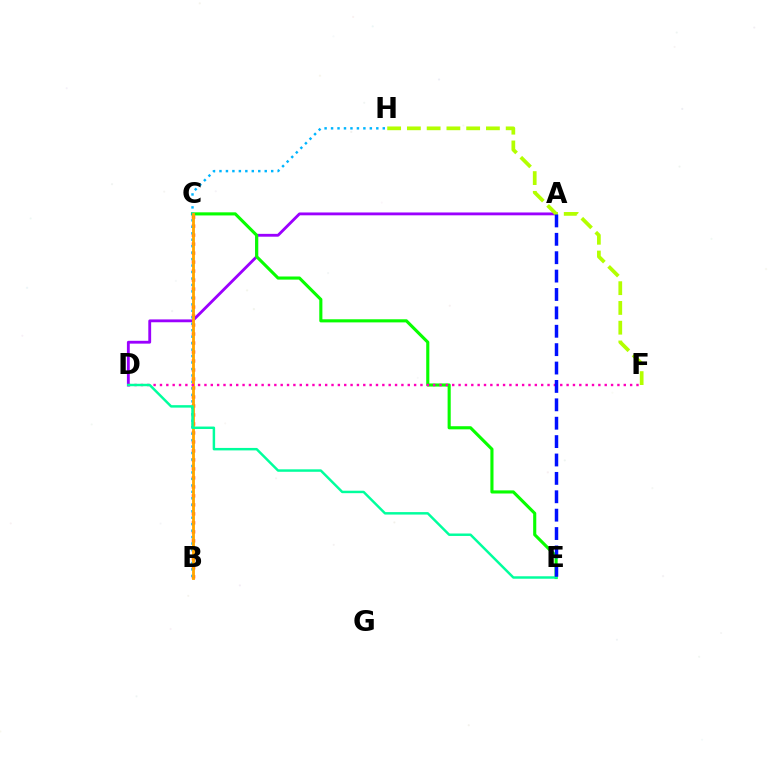{('B', 'C'): [{'color': '#ff0000', 'line_style': 'dotted', 'thickness': 2.44}, {'color': '#ffa500', 'line_style': 'solid', 'thickness': 2.05}], ('A', 'D'): [{'color': '#9b00ff', 'line_style': 'solid', 'thickness': 2.04}], ('F', 'H'): [{'color': '#b3ff00', 'line_style': 'dashed', 'thickness': 2.68}], ('C', 'E'): [{'color': '#08ff00', 'line_style': 'solid', 'thickness': 2.24}], ('B', 'H'): [{'color': '#00b5ff', 'line_style': 'dotted', 'thickness': 1.76}], ('D', 'F'): [{'color': '#ff00bd', 'line_style': 'dotted', 'thickness': 1.73}], ('D', 'E'): [{'color': '#00ff9d', 'line_style': 'solid', 'thickness': 1.77}], ('A', 'E'): [{'color': '#0010ff', 'line_style': 'dashed', 'thickness': 2.5}]}